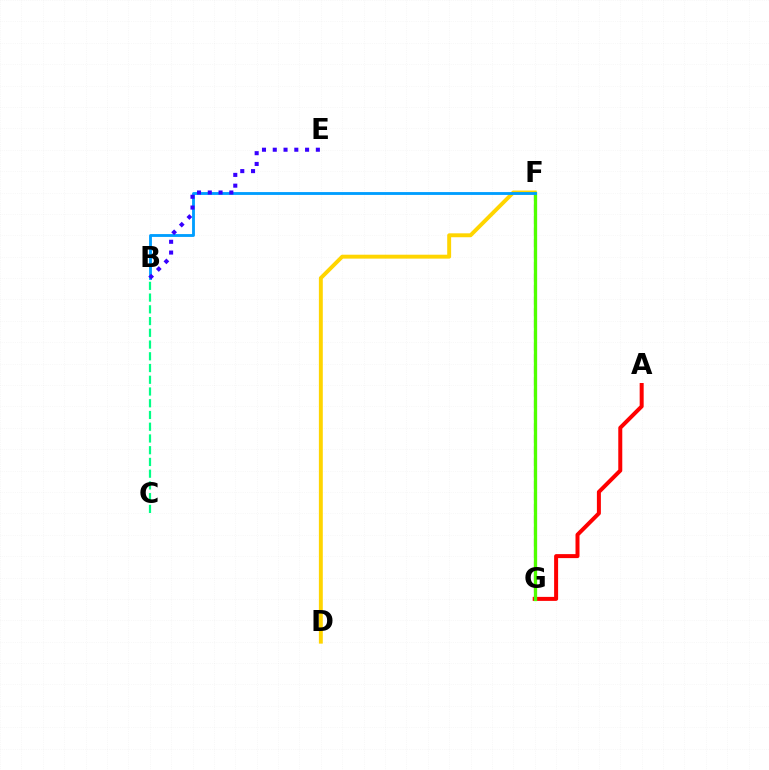{('A', 'G'): [{'color': '#ff0000', 'line_style': 'solid', 'thickness': 2.88}], ('D', 'F'): [{'color': '#ffd500', 'line_style': 'solid', 'thickness': 2.82}], ('F', 'G'): [{'color': '#ff00ed', 'line_style': 'dashed', 'thickness': 1.56}, {'color': '#4fff00', 'line_style': 'solid', 'thickness': 2.37}], ('B', 'F'): [{'color': '#009eff', 'line_style': 'solid', 'thickness': 2.05}], ('B', 'C'): [{'color': '#00ff86', 'line_style': 'dashed', 'thickness': 1.59}], ('B', 'E'): [{'color': '#3700ff', 'line_style': 'dotted', 'thickness': 2.93}]}